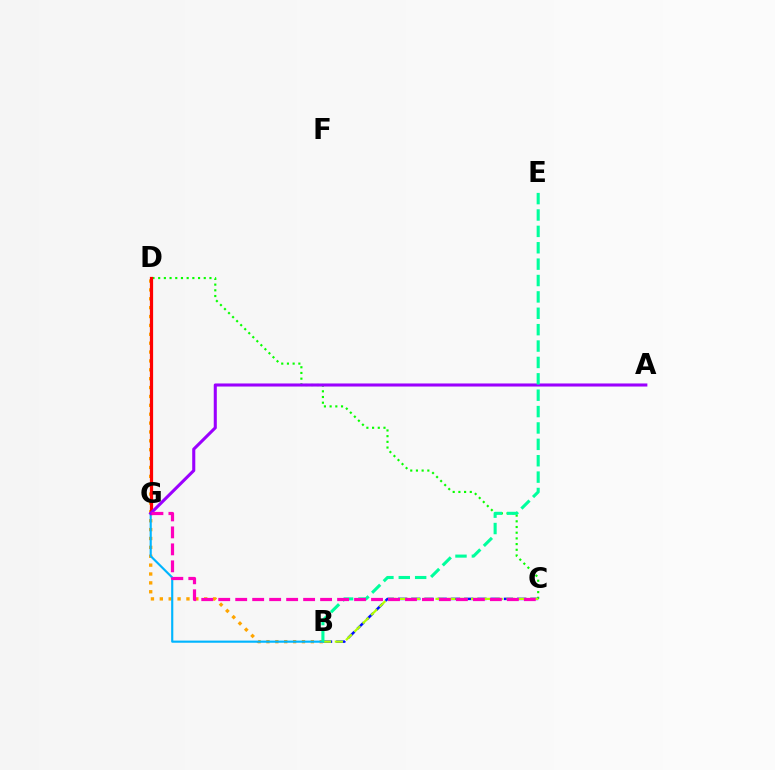{('C', 'D'): [{'color': '#08ff00', 'line_style': 'dotted', 'thickness': 1.55}], ('B', 'C'): [{'color': '#0010ff', 'line_style': 'dashed', 'thickness': 1.8}, {'color': '#b3ff00', 'line_style': 'dashed', 'thickness': 1.61}], ('B', 'D'): [{'color': '#ffa500', 'line_style': 'dotted', 'thickness': 2.41}], ('B', 'G'): [{'color': '#00b5ff', 'line_style': 'solid', 'thickness': 1.55}], ('D', 'G'): [{'color': '#ff0000', 'line_style': 'solid', 'thickness': 2.32}], ('A', 'G'): [{'color': '#9b00ff', 'line_style': 'solid', 'thickness': 2.21}], ('B', 'E'): [{'color': '#00ff9d', 'line_style': 'dashed', 'thickness': 2.23}], ('C', 'G'): [{'color': '#ff00bd', 'line_style': 'dashed', 'thickness': 2.31}]}